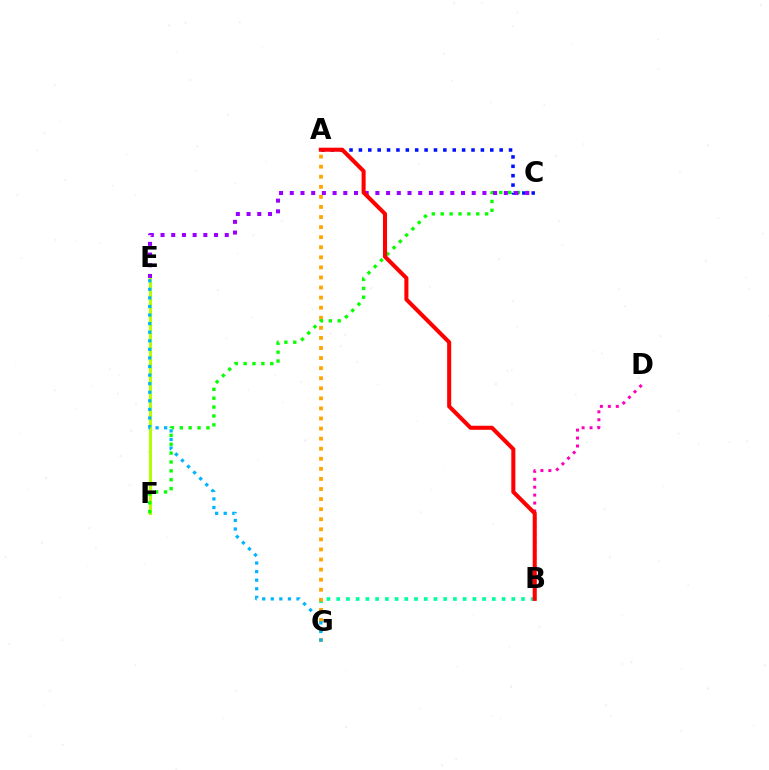{('B', 'G'): [{'color': '#00ff9d', 'line_style': 'dotted', 'thickness': 2.64}], ('A', 'G'): [{'color': '#ffa500', 'line_style': 'dotted', 'thickness': 2.74}], ('A', 'C'): [{'color': '#0010ff', 'line_style': 'dotted', 'thickness': 2.55}], ('E', 'F'): [{'color': '#b3ff00', 'line_style': 'solid', 'thickness': 2.18}], ('C', 'F'): [{'color': '#08ff00', 'line_style': 'dotted', 'thickness': 2.41}], ('B', 'D'): [{'color': '#ff00bd', 'line_style': 'dotted', 'thickness': 2.16}], ('C', 'E'): [{'color': '#9b00ff', 'line_style': 'dotted', 'thickness': 2.91}], ('E', 'G'): [{'color': '#00b5ff', 'line_style': 'dotted', 'thickness': 2.33}], ('A', 'B'): [{'color': '#ff0000', 'line_style': 'solid', 'thickness': 2.92}]}